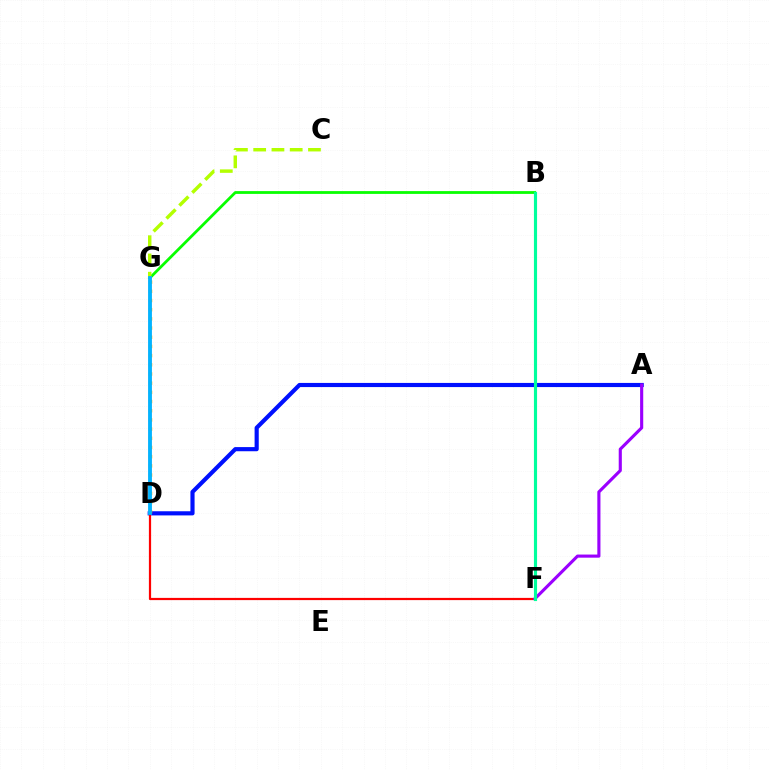{('D', 'G'): [{'color': '#ff00bd', 'line_style': 'solid', 'thickness': 1.78}, {'color': '#ffa500', 'line_style': 'dotted', 'thickness': 2.5}, {'color': '#00b5ff', 'line_style': 'solid', 'thickness': 2.75}], ('A', 'D'): [{'color': '#0010ff', 'line_style': 'solid', 'thickness': 2.99}], ('B', 'G'): [{'color': '#08ff00', 'line_style': 'solid', 'thickness': 2.01}], ('C', 'G'): [{'color': '#b3ff00', 'line_style': 'dashed', 'thickness': 2.48}], ('D', 'F'): [{'color': '#ff0000', 'line_style': 'solid', 'thickness': 1.6}], ('A', 'F'): [{'color': '#9b00ff', 'line_style': 'solid', 'thickness': 2.25}], ('B', 'F'): [{'color': '#00ff9d', 'line_style': 'solid', 'thickness': 2.26}]}